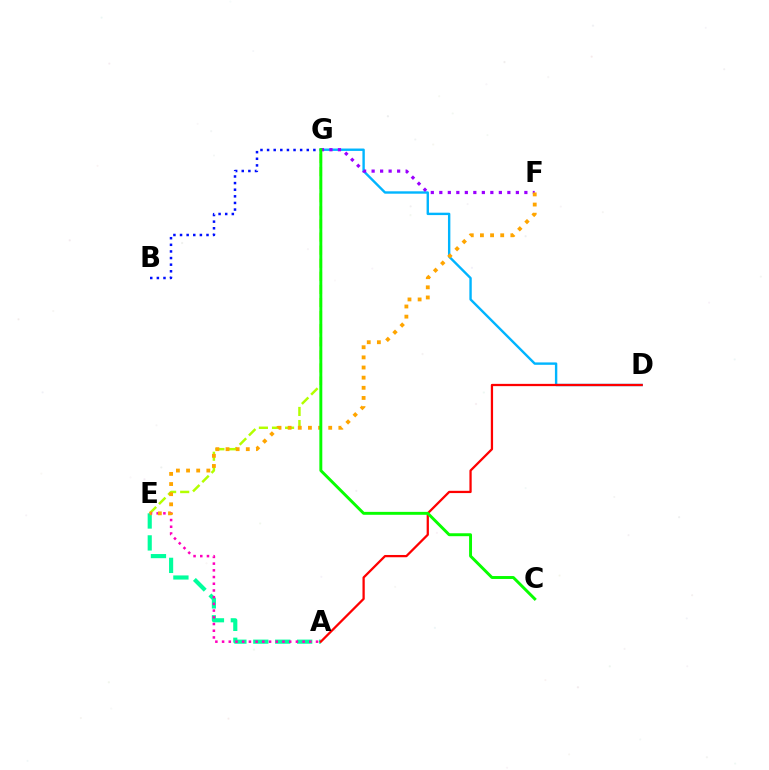{('E', 'G'): [{'color': '#b3ff00', 'line_style': 'dashed', 'thickness': 1.78}], ('D', 'G'): [{'color': '#00b5ff', 'line_style': 'solid', 'thickness': 1.72}], ('A', 'E'): [{'color': '#00ff9d', 'line_style': 'dashed', 'thickness': 2.98}, {'color': '#ff00bd', 'line_style': 'dotted', 'thickness': 1.82}], ('A', 'D'): [{'color': '#ff0000', 'line_style': 'solid', 'thickness': 1.63}], ('F', 'G'): [{'color': '#9b00ff', 'line_style': 'dotted', 'thickness': 2.31}], ('E', 'F'): [{'color': '#ffa500', 'line_style': 'dotted', 'thickness': 2.76}], ('B', 'G'): [{'color': '#0010ff', 'line_style': 'dotted', 'thickness': 1.8}], ('C', 'G'): [{'color': '#08ff00', 'line_style': 'solid', 'thickness': 2.11}]}